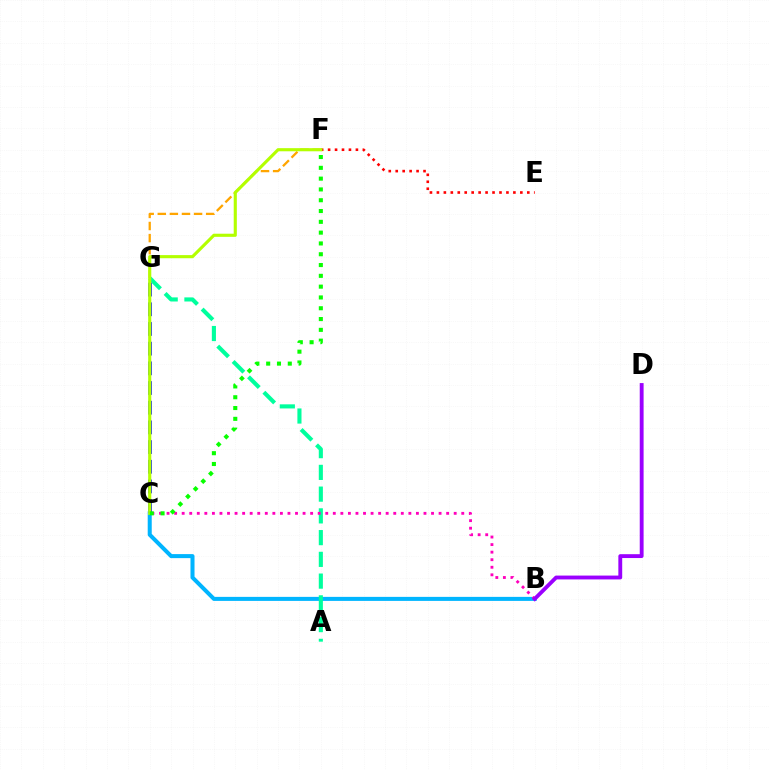{('E', 'F'): [{'color': '#ff0000', 'line_style': 'dotted', 'thickness': 1.89}], ('B', 'C'): [{'color': '#00b5ff', 'line_style': 'solid', 'thickness': 2.9}, {'color': '#ff00bd', 'line_style': 'dotted', 'thickness': 2.05}], ('F', 'G'): [{'color': '#ffa500', 'line_style': 'dashed', 'thickness': 1.64}], ('A', 'G'): [{'color': '#00ff9d', 'line_style': 'dashed', 'thickness': 2.95}], ('C', 'G'): [{'color': '#0010ff', 'line_style': 'dashed', 'thickness': 2.67}], ('C', 'F'): [{'color': '#b3ff00', 'line_style': 'solid', 'thickness': 2.25}, {'color': '#08ff00', 'line_style': 'dotted', 'thickness': 2.93}], ('B', 'D'): [{'color': '#9b00ff', 'line_style': 'solid', 'thickness': 2.77}]}